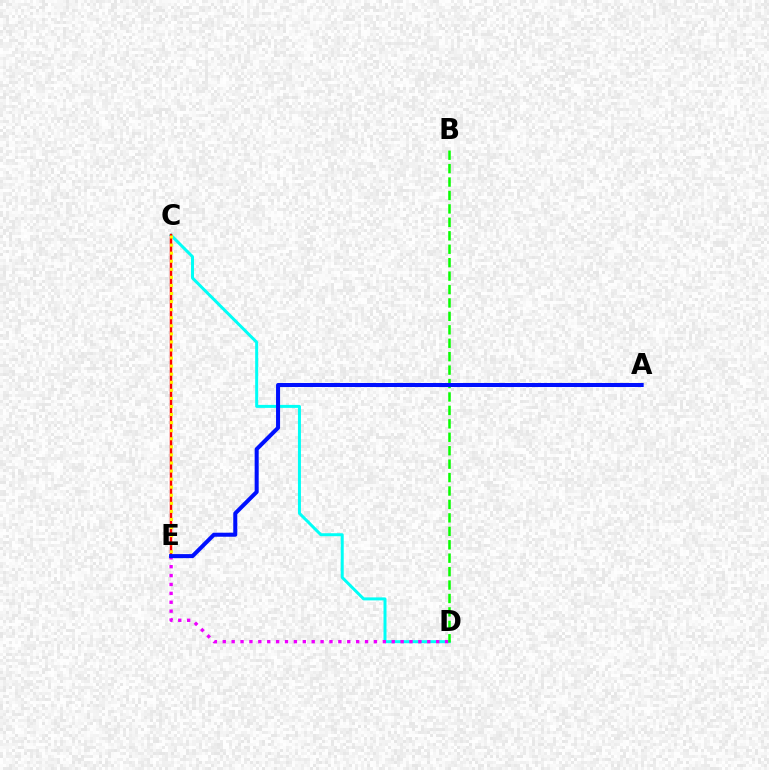{('C', 'D'): [{'color': '#00fff6', 'line_style': 'solid', 'thickness': 2.15}], ('C', 'E'): [{'color': '#ff0000', 'line_style': 'solid', 'thickness': 1.77}, {'color': '#fcf500', 'line_style': 'dotted', 'thickness': 2.19}], ('D', 'E'): [{'color': '#ee00ff', 'line_style': 'dotted', 'thickness': 2.42}], ('B', 'D'): [{'color': '#08ff00', 'line_style': 'dashed', 'thickness': 1.82}], ('A', 'E'): [{'color': '#0010ff', 'line_style': 'solid', 'thickness': 2.9}]}